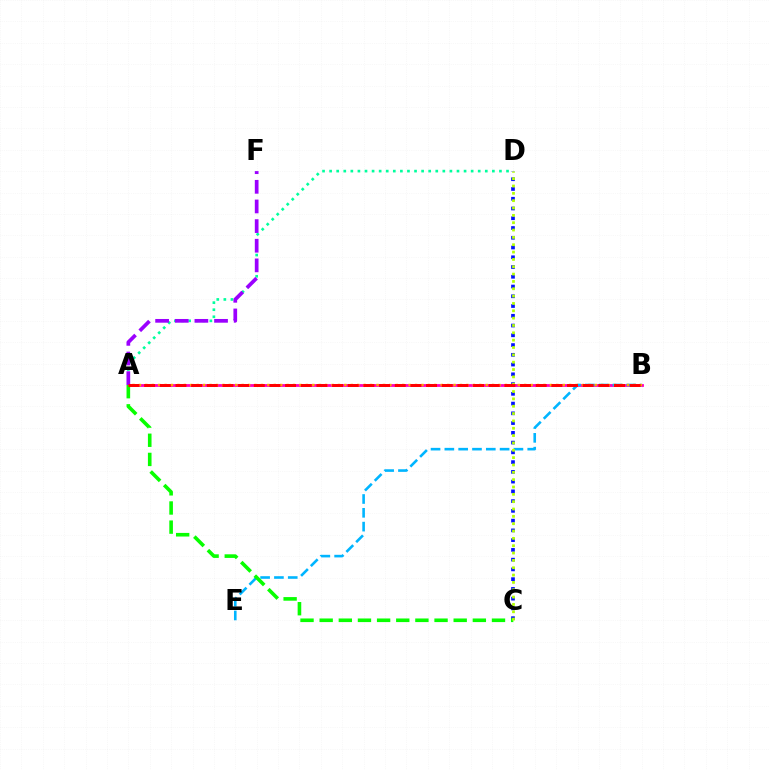{('A', 'B'): [{'color': '#ff00bd', 'line_style': 'solid', 'thickness': 2.03}, {'color': '#ffa500', 'line_style': 'dotted', 'thickness': 1.74}, {'color': '#ff0000', 'line_style': 'dashed', 'thickness': 2.13}], ('B', 'E'): [{'color': '#00b5ff', 'line_style': 'dashed', 'thickness': 1.88}], ('C', 'D'): [{'color': '#0010ff', 'line_style': 'dotted', 'thickness': 2.65}, {'color': '#b3ff00', 'line_style': 'dotted', 'thickness': 1.99}], ('A', 'D'): [{'color': '#00ff9d', 'line_style': 'dotted', 'thickness': 1.92}], ('A', 'C'): [{'color': '#08ff00', 'line_style': 'dashed', 'thickness': 2.6}], ('A', 'F'): [{'color': '#9b00ff', 'line_style': 'dashed', 'thickness': 2.67}]}